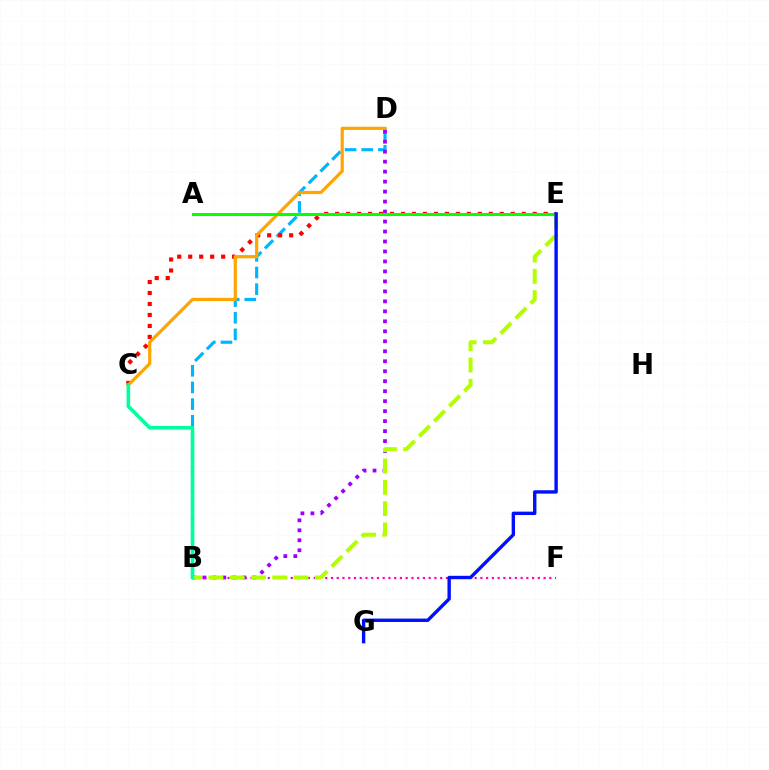{('B', 'D'): [{'color': '#00b5ff', 'line_style': 'dashed', 'thickness': 2.26}, {'color': '#9b00ff', 'line_style': 'dotted', 'thickness': 2.71}], ('C', 'E'): [{'color': '#ff0000', 'line_style': 'dotted', 'thickness': 2.98}], ('C', 'D'): [{'color': '#ffa500', 'line_style': 'solid', 'thickness': 2.31}], ('B', 'F'): [{'color': '#ff00bd', 'line_style': 'dotted', 'thickness': 1.56}], ('A', 'E'): [{'color': '#08ff00', 'line_style': 'solid', 'thickness': 2.18}], ('B', 'E'): [{'color': '#b3ff00', 'line_style': 'dashed', 'thickness': 2.89}], ('B', 'C'): [{'color': '#00ff9d', 'line_style': 'solid', 'thickness': 2.57}], ('E', 'G'): [{'color': '#0010ff', 'line_style': 'solid', 'thickness': 2.44}]}